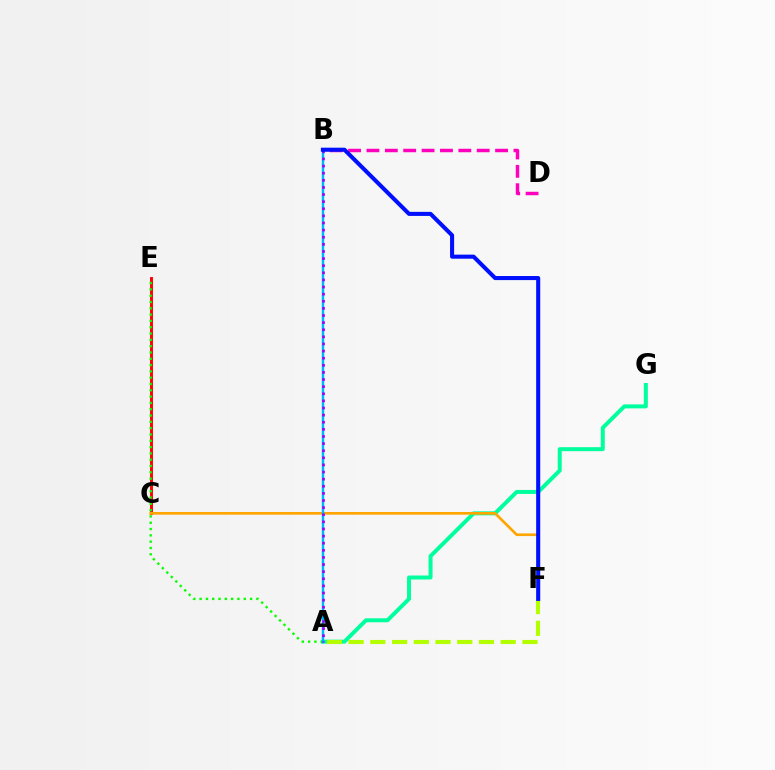{('B', 'D'): [{'color': '#ff00bd', 'line_style': 'dashed', 'thickness': 2.5}], ('A', 'G'): [{'color': '#00ff9d', 'line_style': 'solid', 'thickness': 2.86}], ('C', 'E'): [{'color': '#ff0000', 'line_style': 'solid', 'thickness': 2.1}], ('C', 'F'): [{'color': '#ffa500', 'line_style': 'solid', 'thickness': 1.92}], ('A', 'E'): [{'color': '#08ff00', 'line_style': 'dotted', 'thickness': 1.71}], ('A', 'F'): [{'color': '#b3ff00', 'line_style': 'dashed', 'thickness': 2.95}], ('A', 'B'): [{'color': '#00b5ff', 'line_style': 'solid', 'thickness': 1.75}, {'color': '#9b00ff', 'line_style': 'dotted', 'thickness': 1.93}], ('B', 'F'): [{'color': '#0010ff', 'line_style': 'solid', 'thickness': 2.93}]}